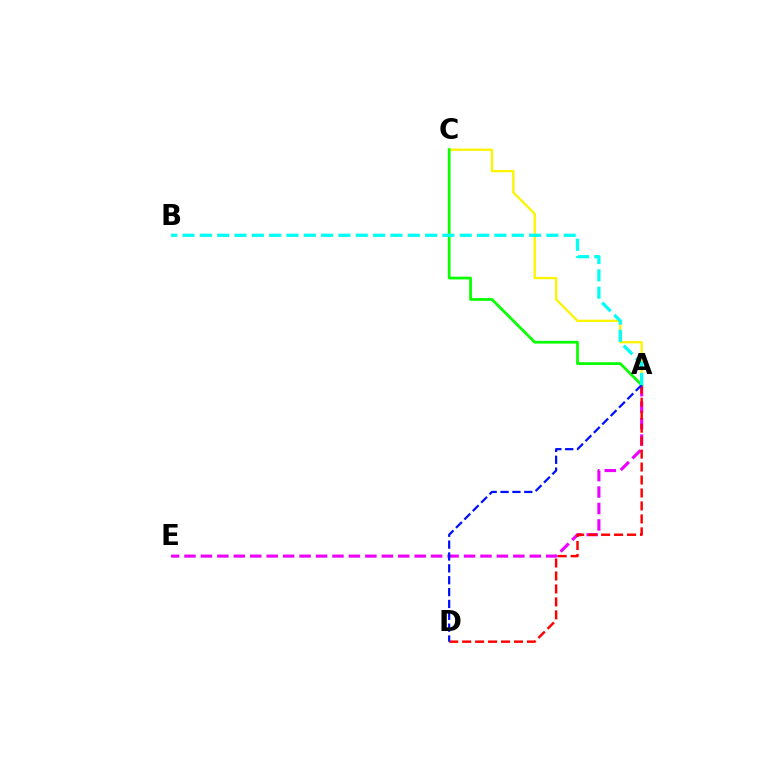{('A', 'C'): [{'color': '#fcf500', 'line_style': 'solid', 'thickness': 1.66}, {'color': '#08ff00', 'line_style': 'solid', 'thickness': 1.97}], ('A', 'E'): [{'color': '#ee00ff', 'line_style': 'dashed', 'thickness': 2.23}], ('A', 'D'): [{'color': '#ff0000', 'line_style': 'dashed', 'thickness': 1.76}, {'color': '#0010ff', 'line_style': 'dashed', 'thickness': 1.61}], ('A', 'B'): [{'color': '#00fff6', 'line_style': 'dashed', 'thickness': 2.35}]}